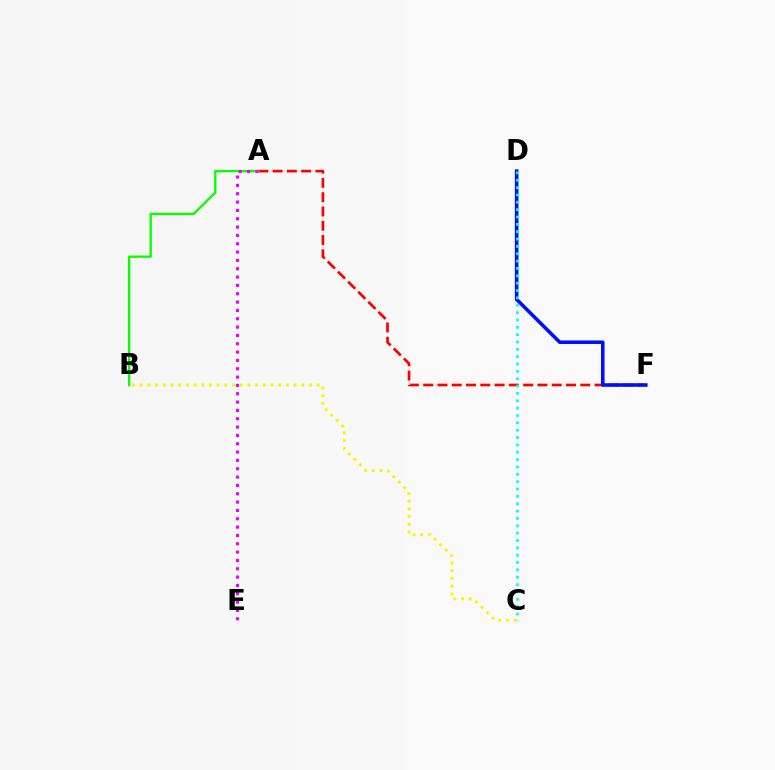{('A', 'F'): [{'color': '#ff0000', 'line_style': 'dashed', 'thickness': 1.94}], ('D', 'F'): [{'color': '#0010ff', 'line_style': 'solid', 'thickness': 2.58}], ('A', 'B'): [{'color': '#08ff00', 'line_style': 'solid', 'thickness': 1.66}], ('A', 'E'): [{'color': '#ee00ff', 'line_style': 'dotted', 'thickness': 2.26}], ('B', 'C'): [{'color': '#fcf500', 'line_style': 'dotted', 'thickness': 2.09}], ('C', 'D'): [{'color': '#00fff6', 'line_style': 'dotted', 'thickness': 2.0}]}